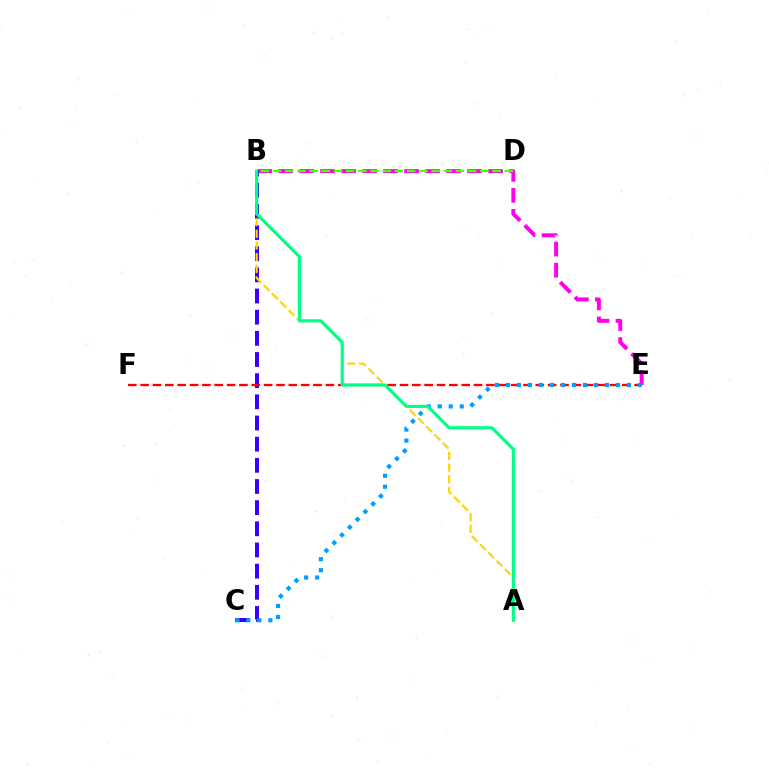{('B', 'E'): [{'color': '#ff00ed', 'line_style': 'dashed', 'thickness': 2.85}], ('B', 'C'): [{'color': '#3700ff', 'line_style': 'dashed', 'thickness': 2.87}], ('A', 'B'): [{'color': '#ffd500', 'line_style': 'dashed', 'thickness': 1.59}, {'color': '#00ff86', 'line_style': 'solid', 'thickness': 2.24}], ('E', 'F'): [{'color': '#ff0000', 'line_style': 'dashed', 'thickness': 1.68}], ('C', 'E'): [{'color': '#009eff', 'line_style': 'dotted', 'thickness': 2.99}], ('B', 'D'): [{'color': '#4fff00', 'line_style': 'dashed', 'thickness': 1.66}]}